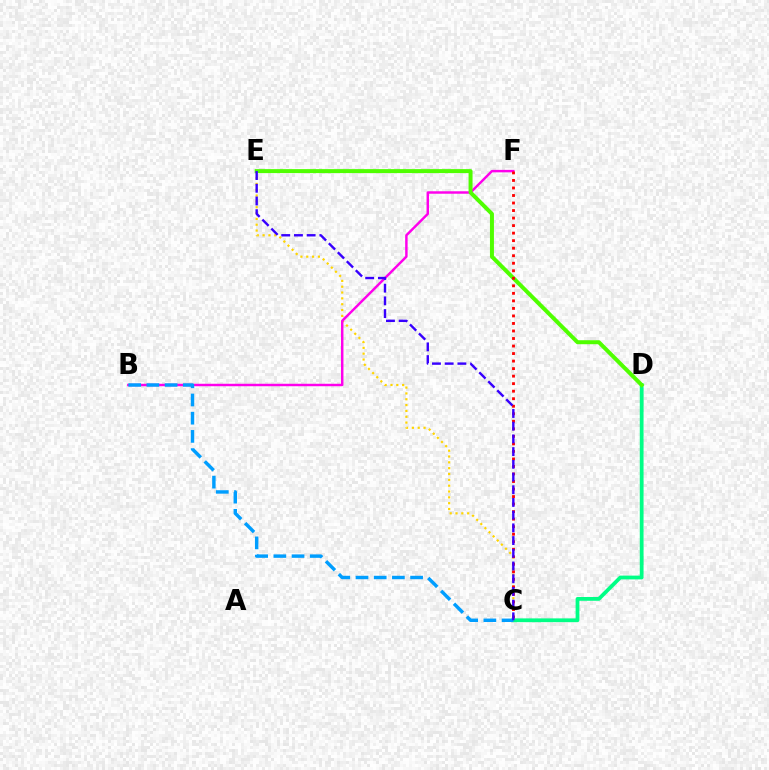{('C', 'E'): [{'color': '#ffd500', 'line_style': 'dotted', 'thickness': 1.58}, {'color': '#3700ff', 'line_style': 'dashed', 'thickness': 1.73}], ('B', 'F'): [{'color': '#ff00ed', 'line_style': 'solid', 'thickness': 1.77}], ('C', 'D'): [{'color': '#00ff86', 'line_style': 'solid', 'thickness': 2.72}], ('B', 'C'): [{'color': '#009eff', 'line_style': 'dashed', 'thickness': 2.47}], ('D', 'E'): [{'color': '#4fff00', 'line_style': 'solid', 'thickness': 2.87}], ('C', 'F'): [{'color': '#ff0000', 'line_style': 'dotted', 'thickness': 2.04}]}